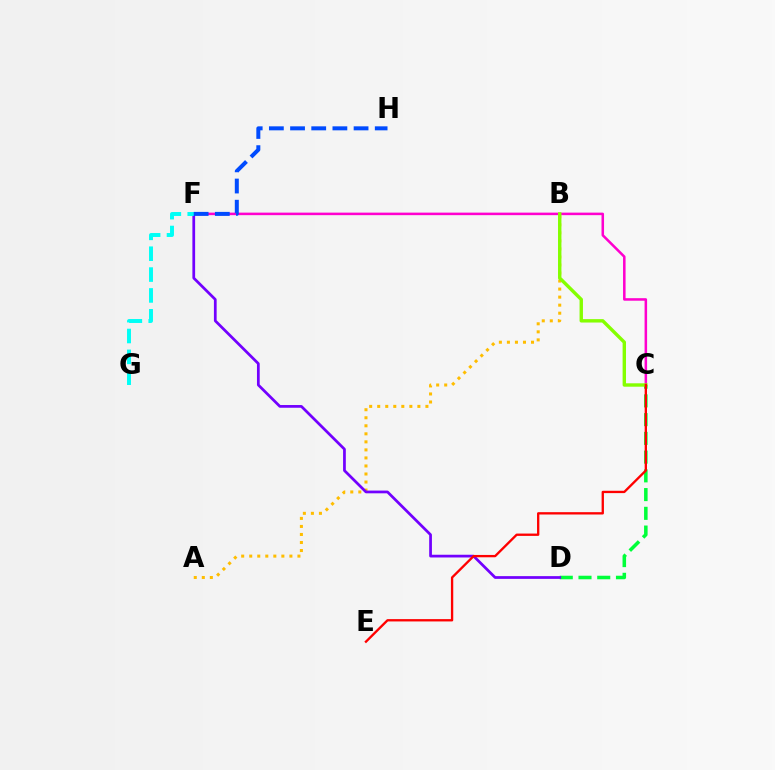{('C', 'D'): [{'color': '#00ff39', 'line_style': 'dashed', 'thickness': 2.55}], ('C', 'F'): [{'color': '#ff00cf', 'line_style': 'solid', 'thickness': 1.82}], ('A', 'B'): [{'color': '#ffbd00', 'line_style': 'dotted', 'thickness': 2.18}], ('B', 'C'): [{'color': '#84ff00', 'line_style': 'solid', 'thickness': 2.45}], ('D', 'F'): [{'color': '#7200ff', 'line_style': 'solid', 'thickness': 1.97}], ('C', 'E'): [{'color': '#ff0000', 'line_style': 'solid', 'thickness': 1.68}], ('F', 'G'): [{'color': '#00fff6', 'line_style': 'dashed', 'thickness': 2.83}], ('F', 'H'): [{'color': '#004bff', 'line_style': 'dashed', 'thickness': 2.88}]}